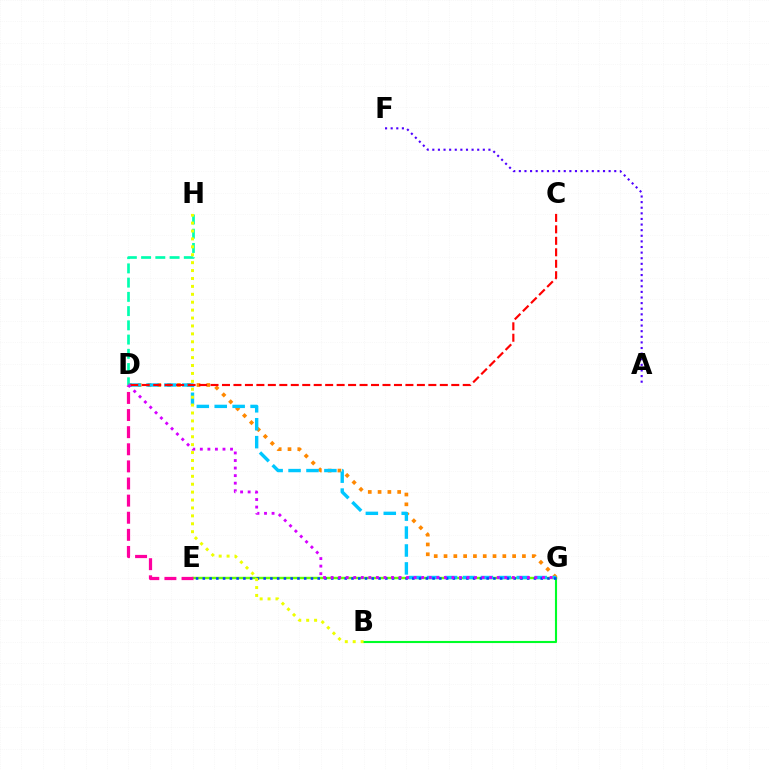{('A', 'F'): [{'color': '#4f00ff', 'line_style': 'dotted', 'thickness': 1.52}], ('E', 'G'): [{'color': '#66ff00', 'line_style': 'solid', 'thickness': 1.75}, {'color': '#003fff', 'line_style': 'dotted', 'thickness': 1.84}], ('D', 'H'): [{'color': '#00ffaf', 'line_style': 'dashed', 'thickness': 1.93}], ('B', 'G'): [{'color': '#00ff27', 'line_style': 'solid', 'thickness': 1.52}], ('D', 'G'): [{'color': '#ff8800', 'line_style': 'dotted', 'thickness': 2.66}, {'color': '#00c7ff', 'line_style': 'dashed', 'thickness': 2.43}, {'color': '#d600ff', 'line_style': 'dotted', 'thickness': 2.05}], ('D', 'E'): [{'color': '#ff00a0', 'line_style': 'dashed', 'thickness': 2.32}], ('C', 'D'): [{'color': '#ff0000', 'line_style': 'dashed', 'thickness': 1.56}], ('B', 'H'): [{'color': '#eeff00', 'line_style': 'dotted', 'thickness': 2.15}]}